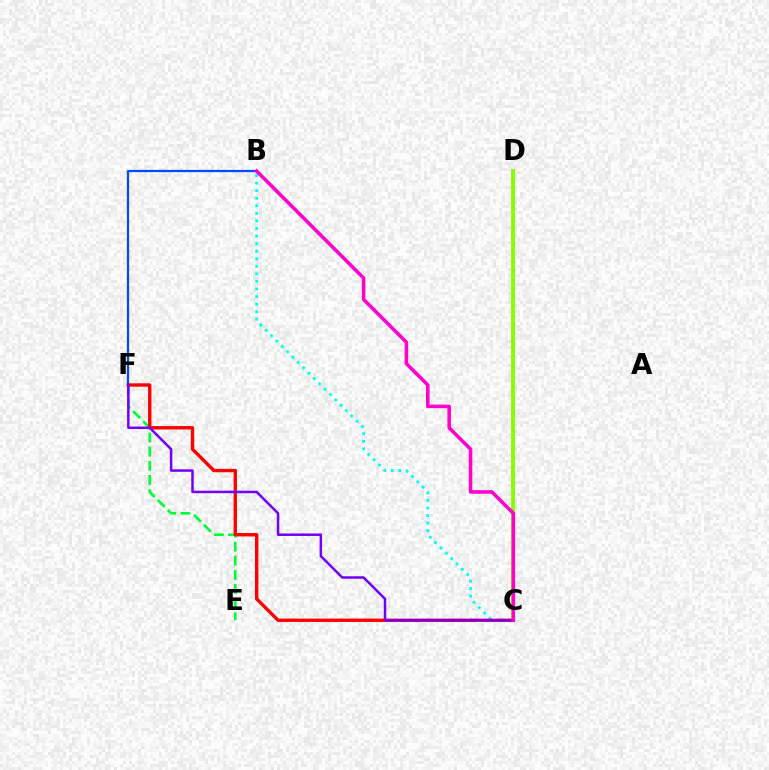{('E', 'F'): [{'color': '#00ff39', 'line_style': 'dashed', 'thickness': 1.92}], ('C', 'D'): [{'color': '#ffbd00', 'line_style': 'dotted', 'thickness': 2.41}, {'color': '#84ff00', 'line_style': 'solid', 'thickness': 2.76}], ('B', 'C'): [{'color': '#00fff6', 'line_style': 'dotted', 'thickness': 2.05}, {'color': '#ff00cf', 'line_style': 'solid', 'thickness': 2.55}], ('C', 'F'): [{'color': '#ff0000', 'line_style': 'solid', 'thickness': 2.43}, {'color': '#7200ff', 'line_style': 'solid', 'thickness': 1.8}], ('B', 'F'): [{'color': '#004bff', 'line_style': 'solid', 'thickness': 1.61}]}